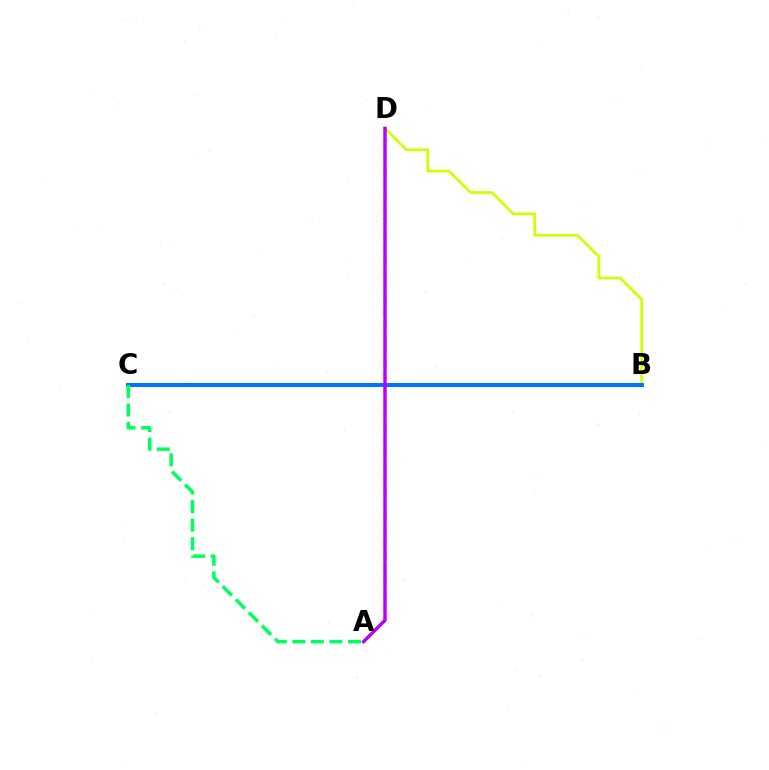{('B', 'D'): [{'color': '#d1ff00', 'line_style': 'solid', 'thickness': 1.95}], ('B', 'C'): [{'color': '#0074ff', 'line_style': 'solid', 'thickness': 2.86}], ('A', 'D'): [{'color': '#ff0000', 'line_style': 'dashed', 'thickness': 1.75}, {'color': '#b900ff', 'line_style': 'solid', 'thickness': 2.4}], ('A', 'C'): [{'color': '#00ff5c', 'line_style': 'dashed', 'thickness': 2.52}]}